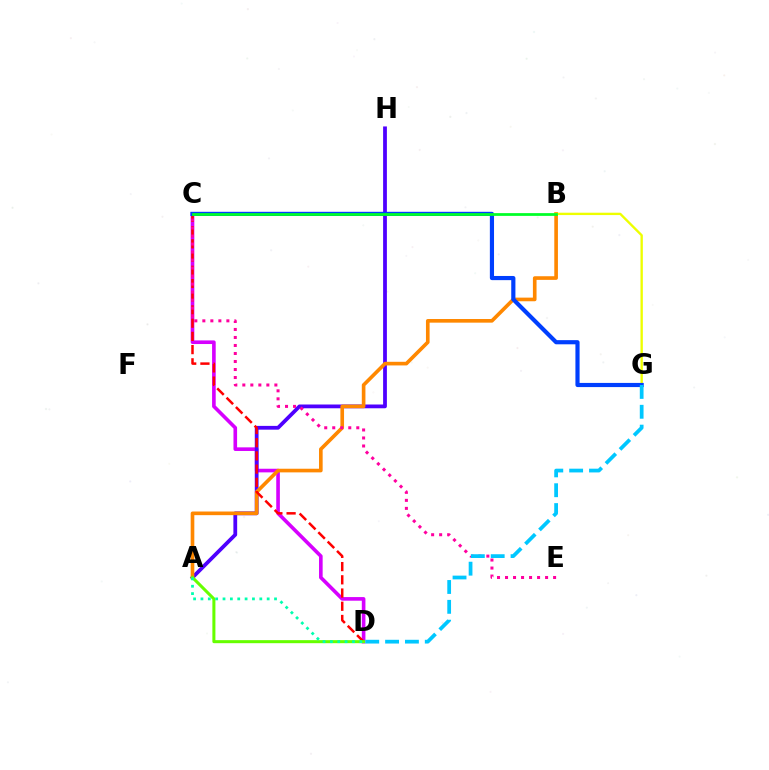{('C', 'D'): [{'color': '#d600ff', 'line_style': 'solid', 'thickness': 2.61}, {'color': '#ff0000', 'line_style': 'dashed', 'thickness': 1.8}], ('A', 'H'): [{'color': '#4f00ff', 'line_style': 'solid', 'thickness': 2.72}], ('A', 'B'): [{'color': '#ff8800', 'line_style': 'solid', 'thickness': 2.62}], ('A', 'D'): [{'color': '#66ff00', 'line_style': 'solid', 'thickness': 2.19}, {'color': '#00ffaf', 'line_style': 'dotted', 'thickness': 2.0}], ('B', 'G'): [{'color': '#eeff00', 'line_style': 'solid', 'thickness': 1.7}], ('C', 'E'): [{'color': '#ff00a0', 'line_style': 'dotted', 'thickness': 2.18}], ('C', 'G'): [{'color': '#003fff', 'line_style': 'solid', 'thickness': 3.0}], ('D', 'G'): [{'color': '#00c7ff', 'line_style': 'dashed', 'thickness': 2.7}], ('B', 'C'): [{'color': '#00ff27', 'line_style': 'solid', 'thickness': 1.98}]}